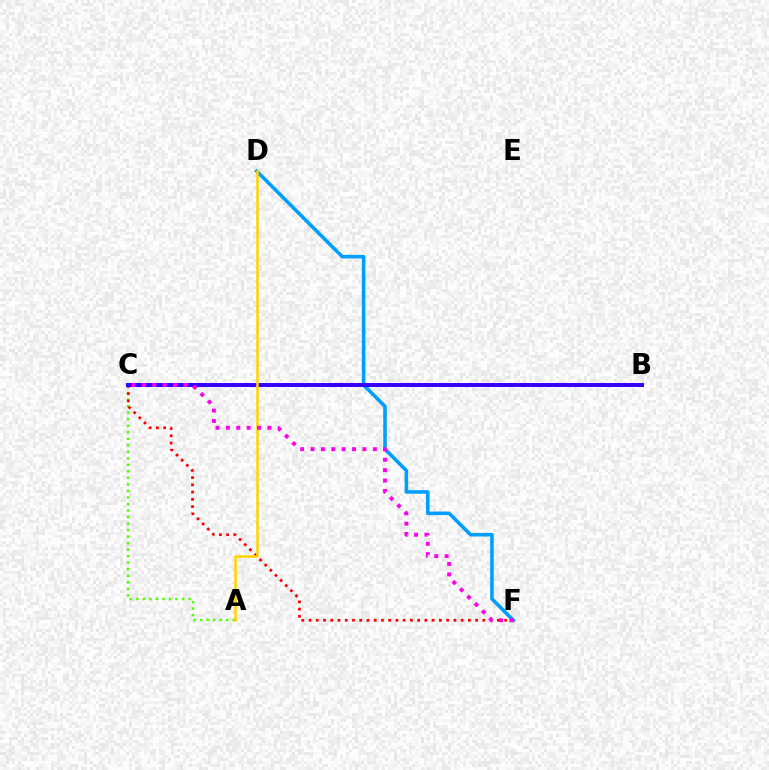{('D', 'F'): [{'color': '#009eff', 'line_style': 'solid', 'thickness': 2.56}], ('A', 'C'): [{'color': '#4fff00', 'line_style': 'dotted', 'thickness': 1.77}], ('B', 'C'): [{'color': '#00ff86', 'line_style': 'solid', 'thickness': 1.8}, {'color': '#3700ff', 'line_style': 'solid', 'thickness': 2.85}], ('C', 'F'): [{'color': '#ff0000', 'line_style': 'dotted', 'thickness': 1.97}, {'color': '#ff00ed', 'line_style': 'dotted', 'thickness': 2.82}], ('A', 'D'): [{'color': '#ffd500', 'line_style': 'solid', 'thickness': 1.81}]}